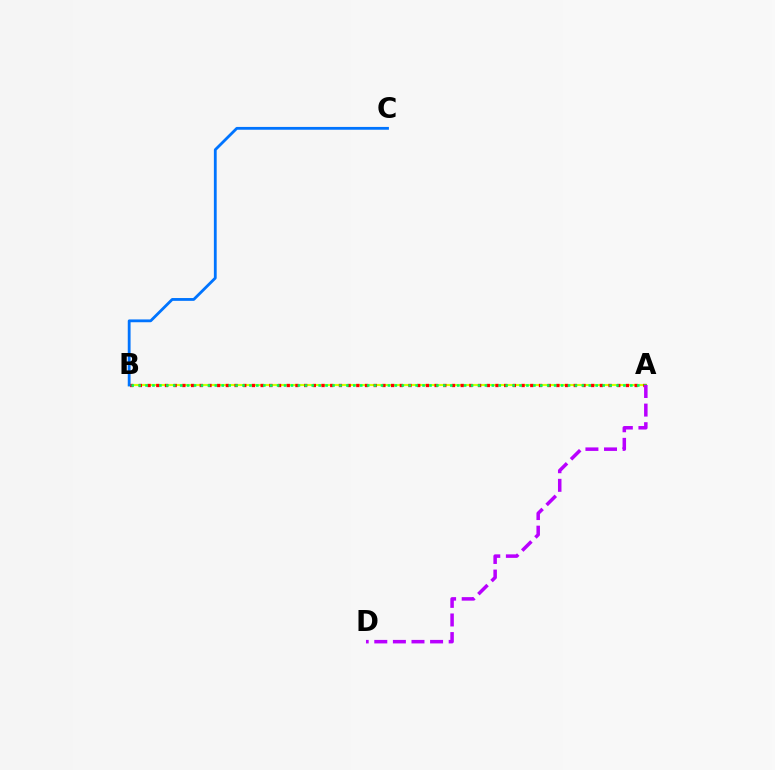{('A', 'B'): [{'color': '#d1ff00', 'line_style': 'solid', 'thickness': 1.54}, {'color': '#ff0000', 'line_style': 'dotted', 'thickness': 2.36}, {'color': '#00ff5c', 'line_style': 'dotted', 'thickness': 1.88}], ('A', 'D'): [{'color': '#b900ff', 'line_style': 'dashed', 'thickness': 2.53}], ('B', 'C'): [{'color': '#0074ff', 'line_style': 'solid', 'thickness': 2.02}]}